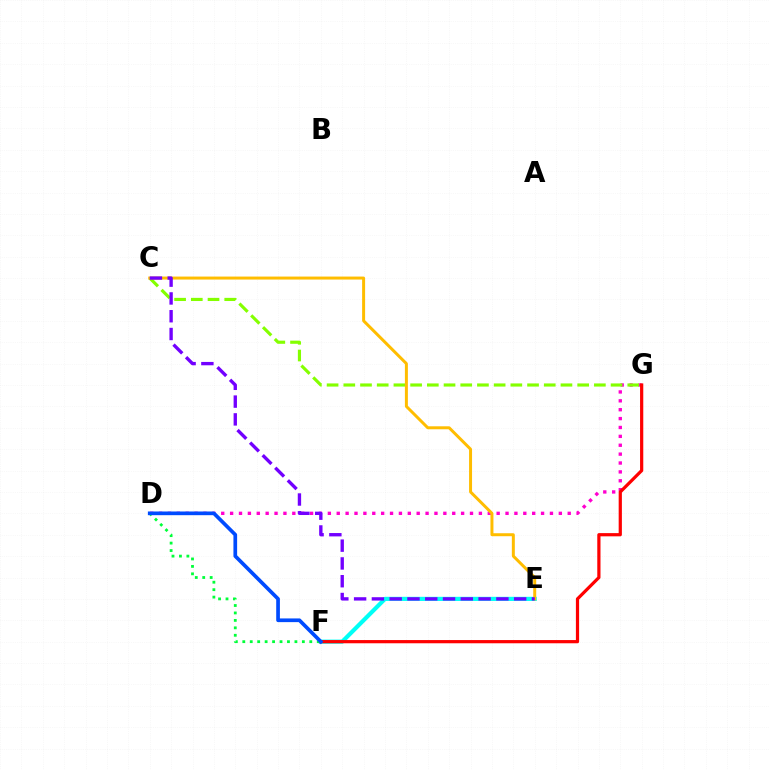{('D', 'G'): [{'color': '#ff00cf', 'line_style': 'dotted', 'thickness': 2.41}], ('E', 'F'): [{'color': '#00fff6', 'line_style': 'solid', 'thickness': 3.0}], ('C', 'G'): [{'color': '#84ff00', 'line_style': 'dashed', 'thickness': 2.27}], ('F', 'G'): [{'color': '#ff0000', 'line_style': 'solid', 'thickness': 2.31}], ('C', 'E'): [{'color': '#ffbd00', 'line_style': 'solid', 'thickness': 2.15}, {'color': '#7200ff', 'line_style': 'dashed', 'thickness': 2.42}], ('D', 'F'): [{'color': '#00ff39', 'line_style': 'dotted', 'thickness': 2.02}, {'color': '#004bff', 'line_style': 'solid', 'thickness': 2.66}]}